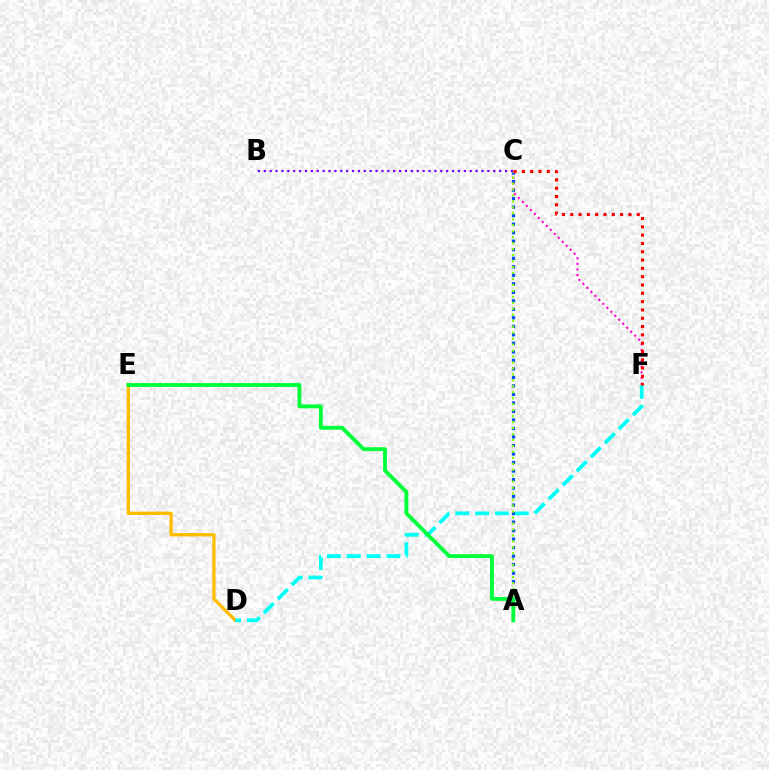{('A', 'C'): [{'color': '#004bff', 'line_style': 'dotted', 'thickness': 2.31}, {'color': '#84ff00', 'line_style': 'dotted', 'thickness': 1.62}], ('C', 'F'): [{'color': '#ff00cf', 'line_style': 'dotted', 'thickness': 1.53}, {'color': '#ff0000', 'line_style': 'dotted', 'thickness': 2.26}], ('B', 'C'): [{'color': '#7200ff', 'line_style': 'dotted', 'thickness': 1.6}], ('D', 'E'): [{'color': '#ffbd00', 'line_style': 'solid', 'thickness': 2.4}], ('D', 'F'): [{'color': '#00fff6', 'line_style': 'dashed', 'thickness': 2.7}], ('A', 'E'): [{'color': '#00ff39', 'line_style': 'solid', 'thickness': 2.77}]}